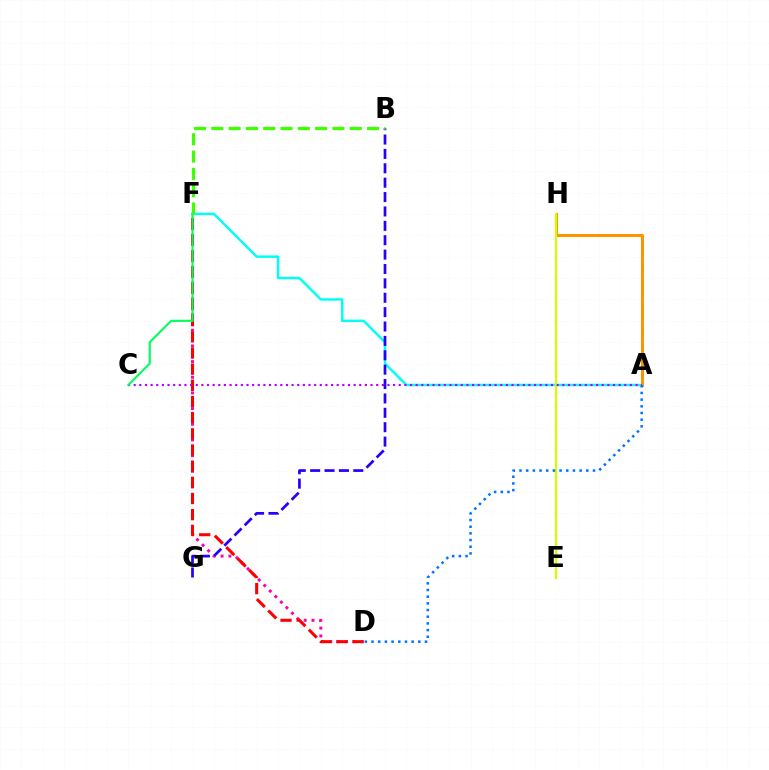{('A', 'F'): [{'color': '#00fff6', 'line_style': 'solid', 'thickness': 1.78}], ('A', 'H'): [{'color': '#ff9400', 'line_style': 'solid', 'thickness': 2.18}], ('D', 'F'): [{'color': '#ff00ac', 'line_style': 'dotted', 'thickness': 2.13}, {'color': '#ff0000', 'line_style': 'dashed', 'thickness': 2.2}], ('E', 'H'): [{'color': '#d1ff00', 'line_style': 'solid', 'thickness': 1.58}], ('A', 'C'): [{'color': '#b900ff', 'line_style': 'dotted', 'thickness': 1.53}], ('C', 'F'): [{'color': '#00ff5c', 'line_style': 'solid', 'thickness': 1.51}], ('B', 'G'): [{'color': '#2500ff', 'line_style': 'dashed', 'thickness': 1.95}], ('B', 'F'): [{'color': '#3dff00', 'line_style': 'dashed', 'thickness': 2.35}], ('A', 'D'): [{'color': '#0074ff', 'line_style': 'dotted', 'thickness': 1.82}]}